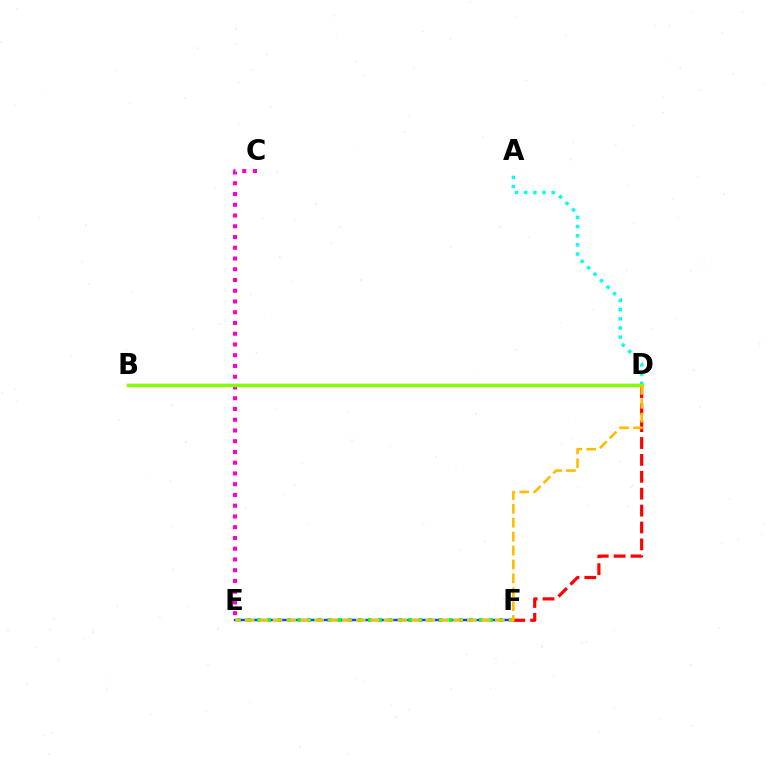{('E', 'F'): [{'color': '#004bff', 'line_style': 'solid', 'thickness': 1.77}, {'color': '#00ff39', 'line_style': 'dotted', 'thickness': 2.74}], ('A', 'D'): [{'color': '#00fff6', 'line_style': 'dotted', 'thickness': 2.49}], ('D', 'F'): [{'color': '#ff0000', 'line_style': 'dashed', 'thickness': 2.29}], ('C', 'E'): [{'color': '#ff00cf', 'line_style': 'dotted', 'thickness': 2.92}], ('B', 'D'): [{'color': '#7200ff', 'line_style': 'solid', 'thickness': 1.56}, {'color': '#84ff00', 'line_style': 'solid', 'thickness': 2.44}], ('D', 'E'): [{'color': '#ffbd00', 'line_style': 'dashed', 'thickness': 1.89}]}